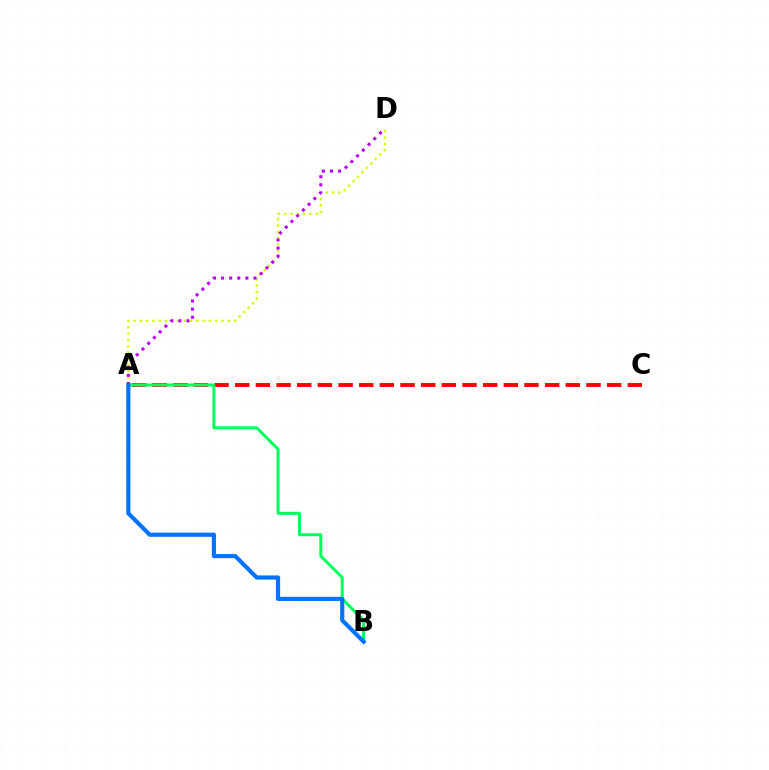{('A', 'D'): [{'color': '#d1ff00', 'line_style': 'dotted', 'thickness': 1.71}, {'color': '#b900ff', 'line_style': 'dotted', 'thickness': 2.2}], ('A', 'C'): [{'color': '#ff0000', 'line_style': 'dashed', 'thickness': 2.81}], ('A', 'B'): [{'color': '#00ff5c', 'line_style': 'solid', 'thickness': 2.14}, {'color': '#0074ff', 'line_style': 'solid', 'thickness': 3.0}]}